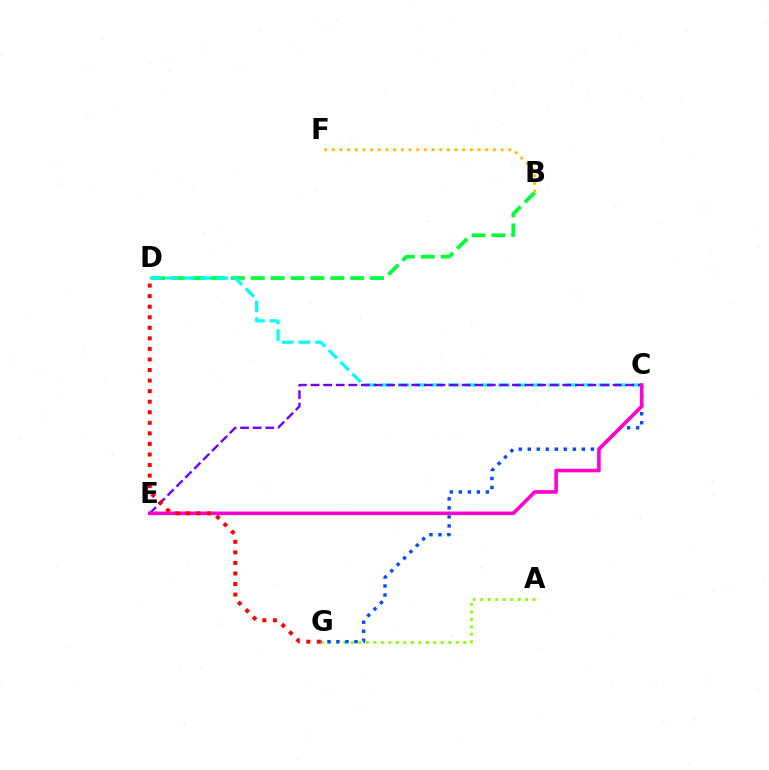{('B', 'D'): [{'color': '#00ff39', 'line_style': 'dashed', 'thickness': 2.7}], ('A', 'G'): [{'color': '#84ff00', 'line_style': 'dotted', 'thickness': 2.03}], ('C', 'D'): [{'color': '#00fff6', 'line_style': 'dashed', 'thickness': 2.27}], ('B', 'F'): [{'color': '#ffbd00', 'line_style': 'dotted', 'thickness': 2.09}], ('C', 'G'): [{'color': '#004bff', 'line_style': 'dotted', 'thickness': 2.45}], ('C', 'E'): [{'color': '#7200ff', 'line_style': 'dashed', 'thickness': 1.71}, {'color': '#ff00cf', 'line_style': 'solid', 'thickness': 2.6}], ('D', 'G'): [{'color': '#ff0000', 'line_style': 'dotted', 'thickness': 2.87}]}